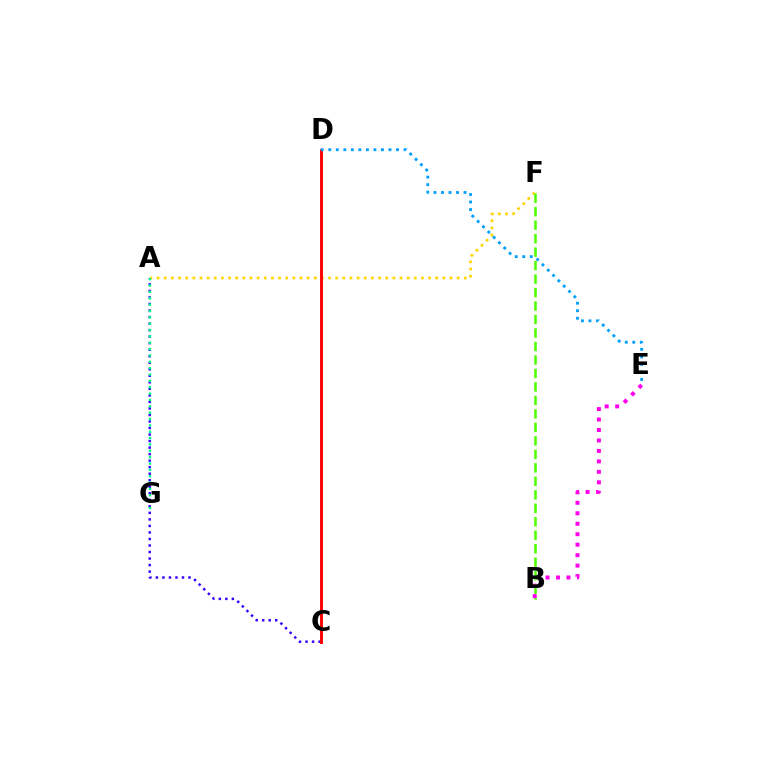{('A', 'F'): [{'color': '#ffd500', 'line_style': 'dotted', 'thickness': 1.94}], ('A', 'C'): [{'color': '#3700ff', 'line_style': 'dotted', 'thickness': 1.77}], ('A', 'G'): [{'color': '#00ff86', 'line_style': 'dotted', 'thickness': 1.73}], ('B', 'E'): [{'color': '#ff00ed', 'line_style': 'dotted', 'thickness': 2.84}], ('B', 'F'): [{'color': '#4fff00', 'line_style': 'dashed', 'thickness': 1.83}], ('C', 'D'): [{'color': '#ff0000', 'line_style': 'solid', 'thickness': 2.12}], ('D', 'E'): [{'color': '#009eff', 'line_style': 'dotted', 'thickness': 2.04}]}